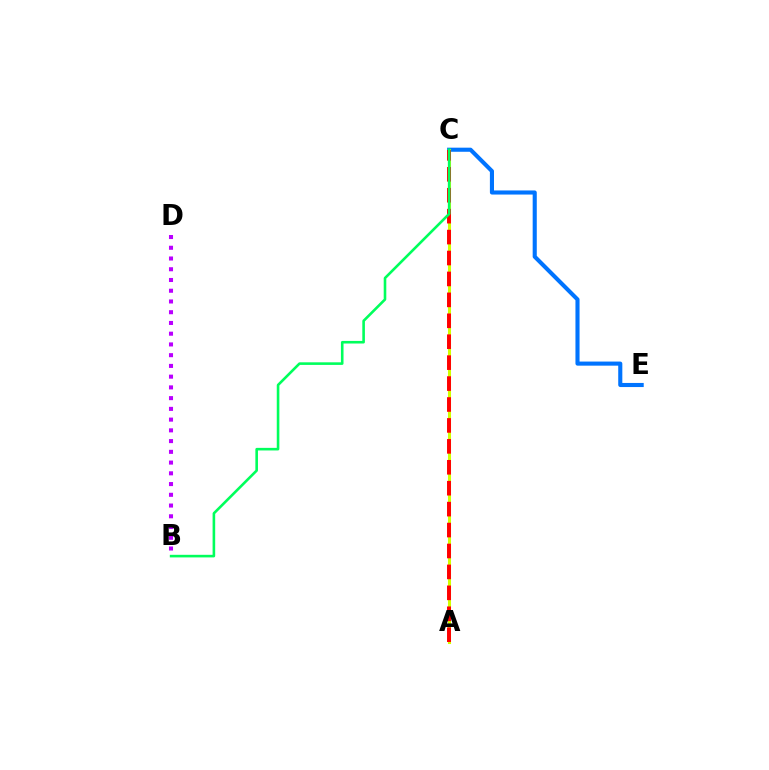{('C', 'E'): [{'color': '#0074ff', 'line_style': 'solid', 'thickness': 2.95}], ('B', 'D'): [{'color': '#b900ff', 'line_style': 'dotted', 'thickness': 2.92}], ('A', 'C'): [{'color': '#d1ff00', 'line_style': 'solid', 'thickness': 2.2}, {'color': '#ff0000', 'line_style': 'dashed', 'thickness': 2.84}], ('B', 'C'): [{'color': '#00ff5c', 'line_style': 'solid', 'thickness': 1.87}]}